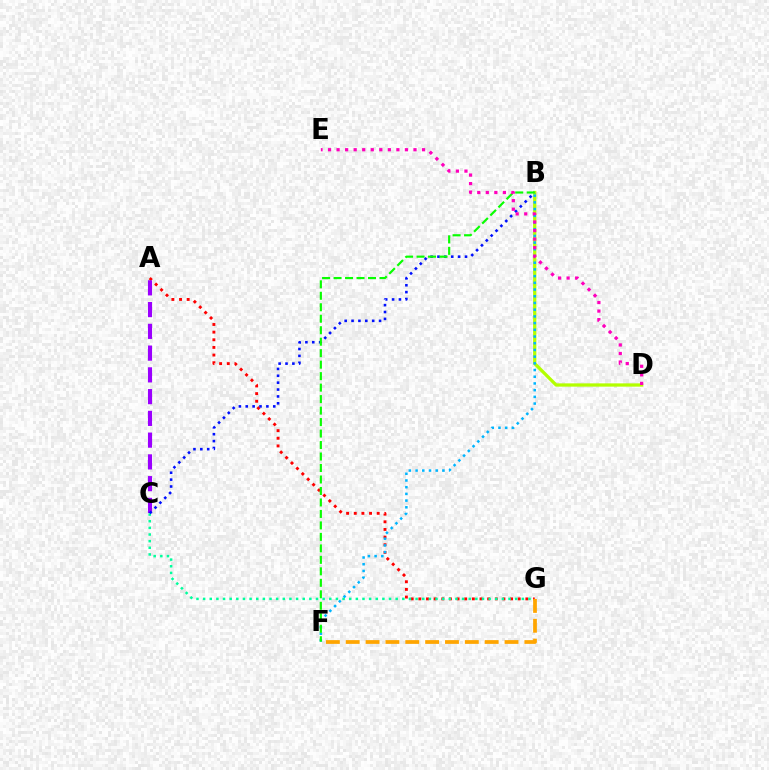{('B', 'D'): [{'color': '#b3ff00', 'line_style': 'solid', 'thickness': 2.35}], ('A', 'G'): [{'color': '#ff0000', 'line_style': 'dotted', 'thickness': 2.08}], ('A', 'C'): [{'color': '#9b00ff', 'line_style': 'dashed', 'thickness': 2.96}], ('C', 'G'): [{'color': '#00ff9d', 'line_style': 'dotted', 'thickness': 1.8}], ('B', 'C'): [{'color': '#0010ff', 'line_style': 'dotted', 'thickness': 1.87}], ('B', 'F'): [{'color': '#00b5ff', 'line_style': 'dotted', 'thickness': 1.82}, {'color': '#08ff00', 'line_style': 'dashed', 'thickness': 1.56}], ('F', 'G'): [{'color': '#ffa500', 'line_style': 'dashed', 'thickness': 2.7}], ('D', 'E'): [{'color': '#ff00bd', 'line_style': 'dotted', 'thickness': 2.32}]}